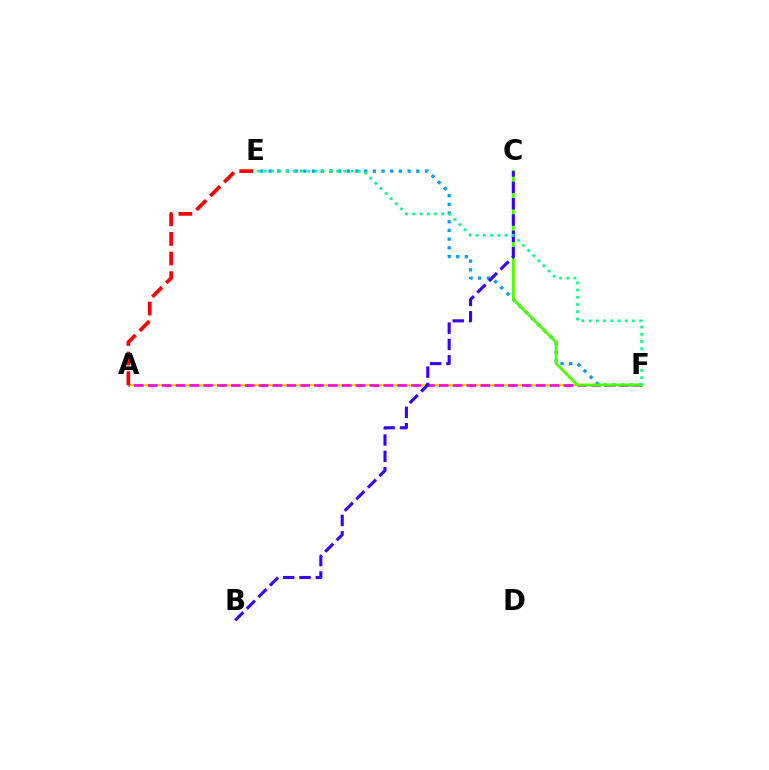{('A', 'F'): [{'color': '#ffd500', 'line_style': 'solid', 'thickness': 1.55}, {'color': '#ff00ed', 'line_style': 'dashed', 'thickness': 1.88}], ('E', 'F'): [{'color': '#009eff', 'line_style': 'dotted', 'thickness': 2.36}, {'color': '#00ff86', 'line_style': 'dotted', 'thickness': 1.96}], ('C', 'F'): [{'color': '#4fff00', 'line_style': 'solid', 'thickness': 2.05}], ('B', 'C'): [{'color': '#3700ff', 'line_style': 'dashed', 'thickness': 2.22}], ('A', 'E'): [{'color': '#ff0000', 'line_style': 'dashed', 'thickness': 2.67}]}